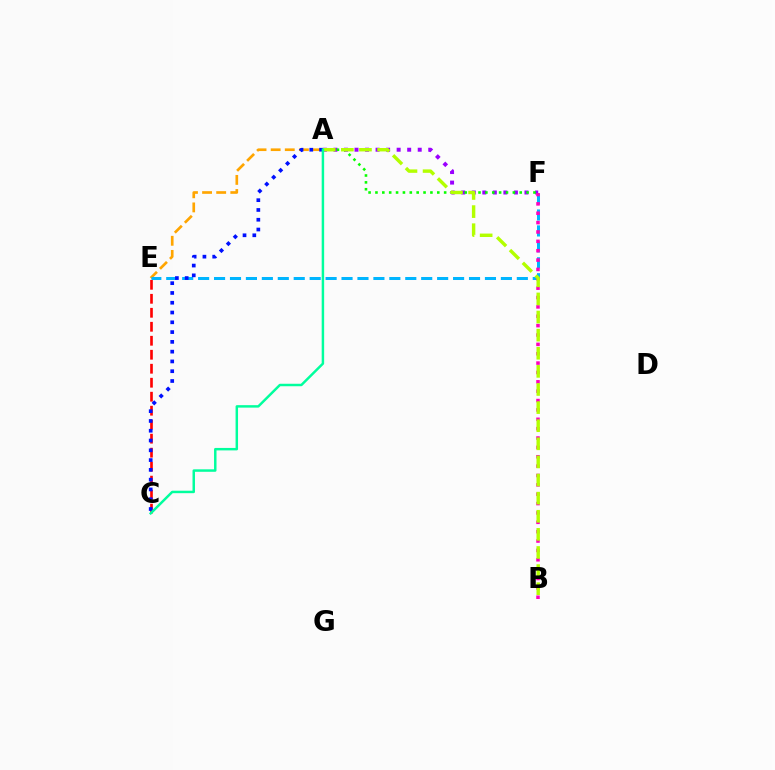{('C', 'E'): [{'color': '#ff0000', 'line_style': 'dashed', 'thickness': 1.9}], ('A', 'E'): [{'color': '#ffa500', 'line_style': 'dashed', 'thickness': 1.92}], ('A', 'F'): [{'color': '#9b00ff', 'line_style': 'dotted', 'thickness': 2.86}, {'color': '#08ff00', 'line_style': 'dotted', 'thickness': 1.87}], ('E', 'F'): [{'color': '#00b5ff', 'line_style': 'dashed', 'thickness': 2.16}], ('B', 'F'): [{'color': '#ff00bd', 'line_style': 'dotted', 'thickness': 2.54}], ('A', 'C'): [{'color': '#0010ff', 'line_style': 'dotted', 'thickness': 2.66}, {'color': '#00ff9d', 'line_style': 'solid', 'thickness': 1.78}], ('A', 'B'): [{'color': '#b3ff00', 'line_style': 'dashed', 'thickness': 2.46}]}